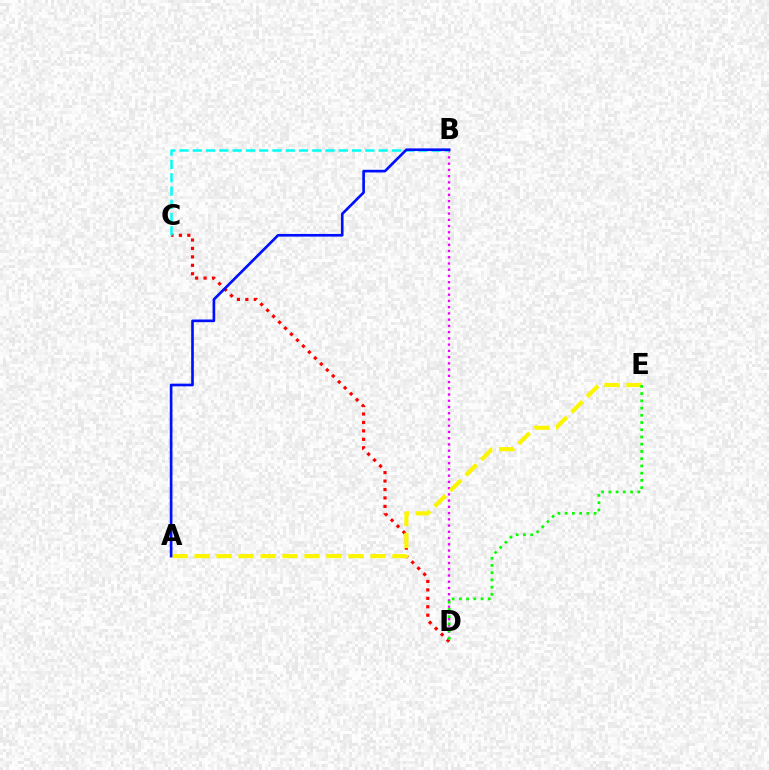{('B', 'D'): [{'color': '#ee00ff', 'line_style': 'dotted', 'thickness': 1.7}], ('C', 'D'): [{'color': '#ff0000', 'line_style': 'dotted', 'thickness': 2.29}], ('B', 'C'): [{'color': '#00fff6', 'line_style': 'dashed', 'thickness': 1.8}], ('A', 'E'): [{'color': '#fcf500', 'line_style': 'dashed', 'thickness': 2.99}], ('A', 'B'): [{'color': '#0010ff', 'line_style': 'solid', 'thickness': 1.92}], ('D', 'E'): [{'color': '#08ff00', 'line_style': 'dotted', 'thickness': 1.96}]}